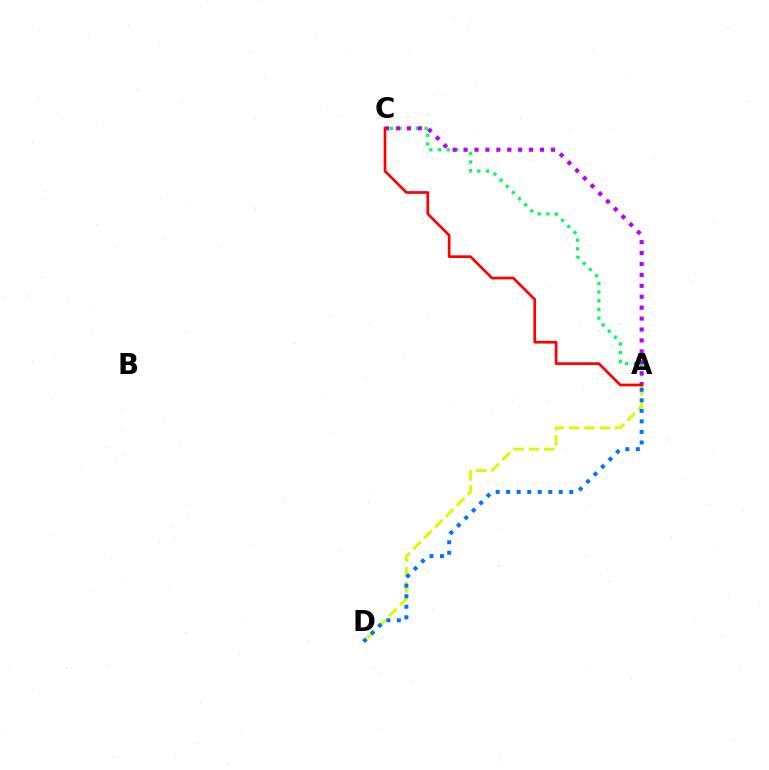{('A', 'C'): [{'color': '#00ff5c', 'line_style': 'dotted', 'thickness': 2.36}, {'color': '#b900ff', 'line_style': 'dotted', 'thickness': 2.97}, {'color': '#ff0000', 'line_style': 'solid', 'thickness': 1.94}], ('A', 'D'): [{'color': '#d1ff00', 'line_style': 'dashed', 'thickness': 2.09}, {'color': '#0074ff', 'line_style': 'dotted', 'thickness': 2.86}]}